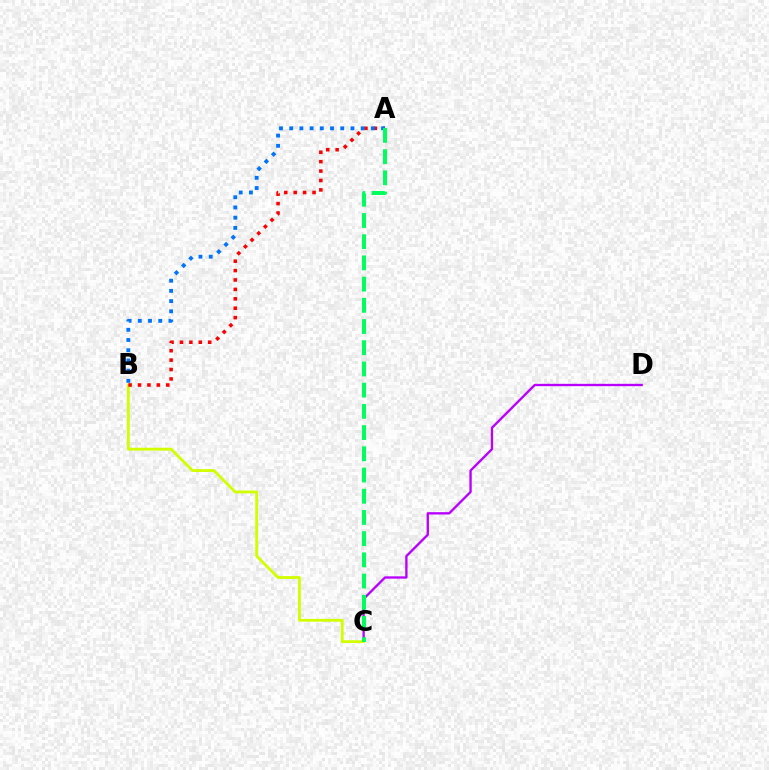{('C', 'D'): [{'color': '#b900ff', 'line_style': 'solid', 'thickness': 1.69}], ('B', 'C'): [{'color': '#d1ff00', 'line_style': 'solid', 'thickness': 2.03}], ('A', 'B'): [{'color': '#ff0000', 'line_style': 'dotted', 'thickness': 2.56}, {'color': '#0074ff', 'line_style': 'dotted', 'thickness': 2.77}], ('A', 'C'): [{'color': '#00ff5c', 'line_style': 'dashed', 'thickness': 2.88}]}